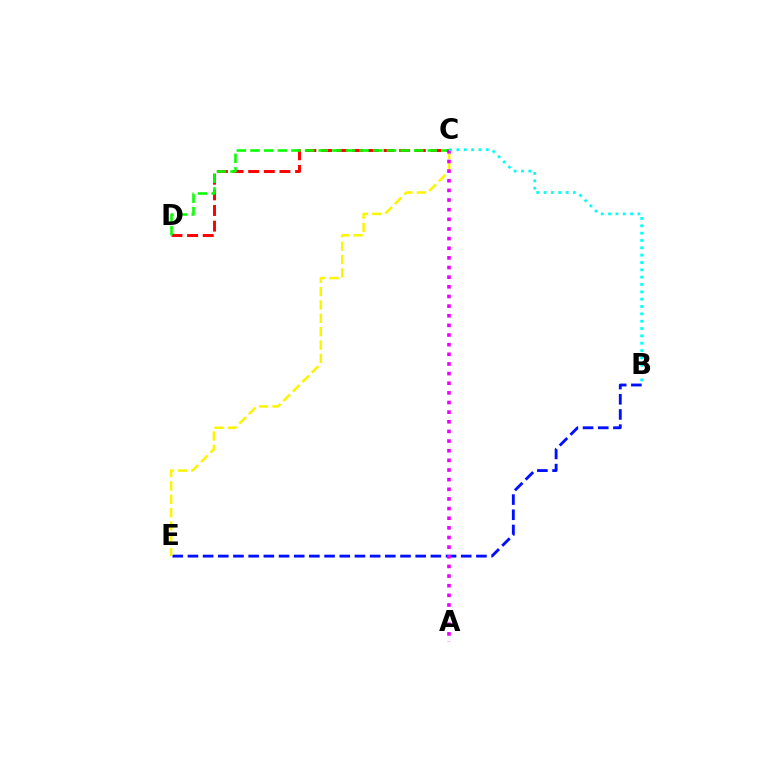{('B', 'E'): [{'color': '#0010ff', 'line_style': 'dashed', 'thickness': 2.06}], ('C', 'D'): [{'color': '#ff0000', 'line_style': 'dashed', 'thickness': 2.12}, {'color': '#08ff00', 'line_style': 'dashed', 'thickness': 1.85}], ('C', 'E'): [{'color': '#fcf500', 'line_style': 'dashed', 'thickness': 1.81}], ('A', 'C'): [{'color': '#ee00ff', 'line_style': 'dotted', 'thickness': 2.62}], ('B', 'C'): [{'color': '#00fff6', 'line_style': 'dotted', 'thickness': 1.99}]}